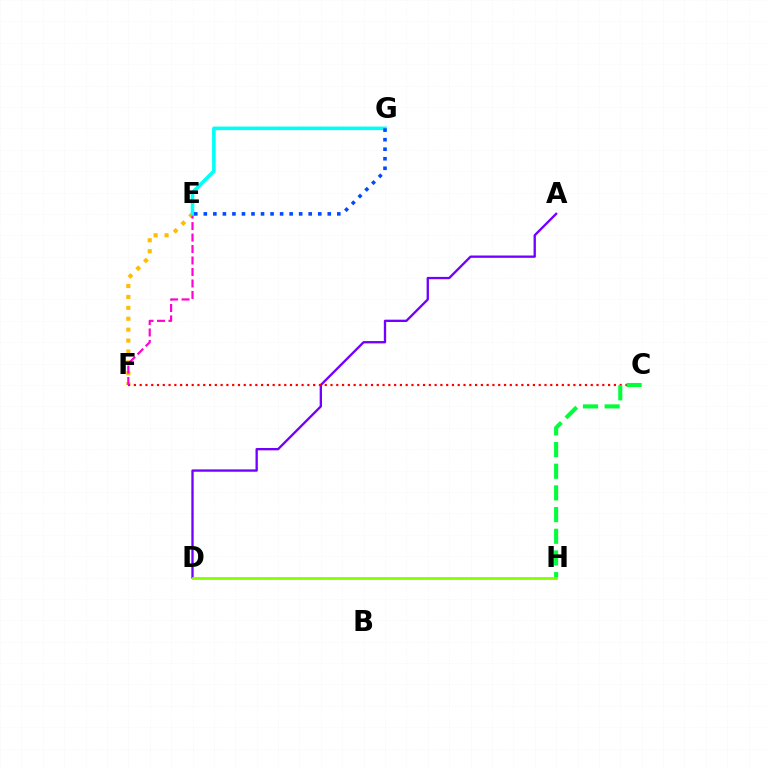{('A', 'D'): [{'color': '#7200ff', 'line_style': 'solid', 'thickness': 1.68}], ('E', 'F'): [{'color': '#ffbd00', 'line_style': 'dotted', 'thickness': 2.97}, {'color': '#ff00cf', 'line_style': 'dashed', 'thickness': 1.56}], ('C', 'F'): [{'color': '#ff0000', 'line_style': 'dotted', 'thickness': 1.57}], ('E', 'G'): [{'color': '#00fff6', 'line_style': 'solid', 'thickness': 2.59}, {'color': '#004bff', 'line_style': 'dotted', 'thickness': 2.59}], ('C', 'H'): [{'color': '#00ff39', 'line_style': 'dashed', 'thickness': 2.94}], ('D', 'H'): [{'color': '#84ff00', 'line_style': 'solid', 'thickness': 2.0}]}